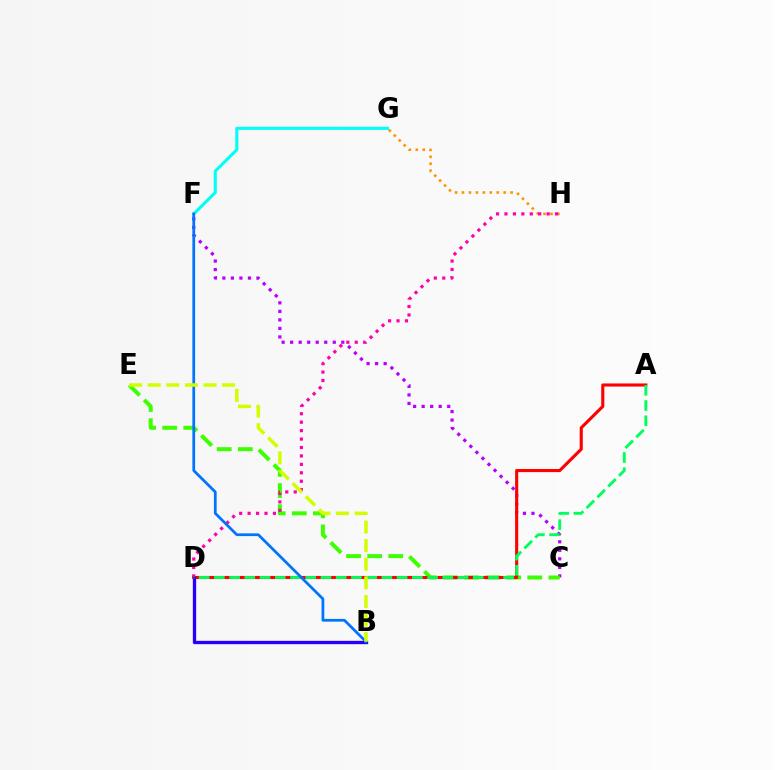{('F', 'G'): [{'color': '#00fff6', 'line_style': 'solid', 'thickness': 2.22}], ('C', 'F'): [{'color': '#b900ff', 'line_style': 'dotted', 'thickness': 2.32}], ('C', 'E'): [{'color': '#3dff00', 'line_style': 'dashed', 'thickness': 2.87}], ('G', 'H'): [{'color': '#ff9400', 'line_style': 'dotted', 'thickness': 1.89}], ('D', 'H'): [{'color': '#ff00ac', 'line_style': 'dotted', 'thickness': 2.29}], ('A', 'D'): [{'color': '#ff0000', 'line_style': 'solid', 'thickness': 2.24}, {'color': '#00ff5c', 'line_style': 'dashed', 'thickness': 2.07}], ('B', 'D'): [{'color': '#2500ff', 'line_style': 'solid', 'thickness': 2.4}], ('B', 'F'): [{'color': '#0074ff', 'line_style': 'solid', 'thickness': 1.98}], ('B', 'E'): [{'color': '#d1ff00', 'line_style': 'dashed', 'thickness': 2.53}]}